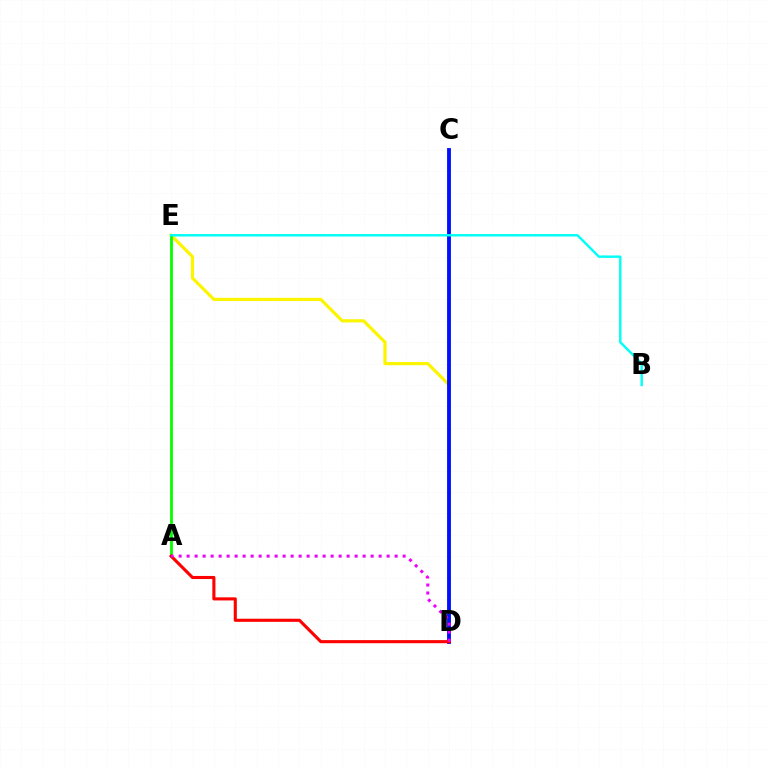{('D', 'E'): [{'color': '#fcf500', 'line_style': 'solid', 'thickness': 2.3}], ('A', 'E'): [{'color': '#08ff00', 'line_style': 'solid', 'thickness': 2.06}], ('C', 'D'): [{'color': '#0010ff', 'line_style': 'solid', 'thickness': 2.77}], ('A', 'D'): [{'color': '#ff0000', 'line_style': 'solid', 'thickness': 2.23}, {'color': '#ee00ff', 'line_style': 'dotted', 'thickness': 2.17}], ('B', 'E'): [{'color': '#00fff6', 'line_style': 'solid', 'thickness': 1.74}]}